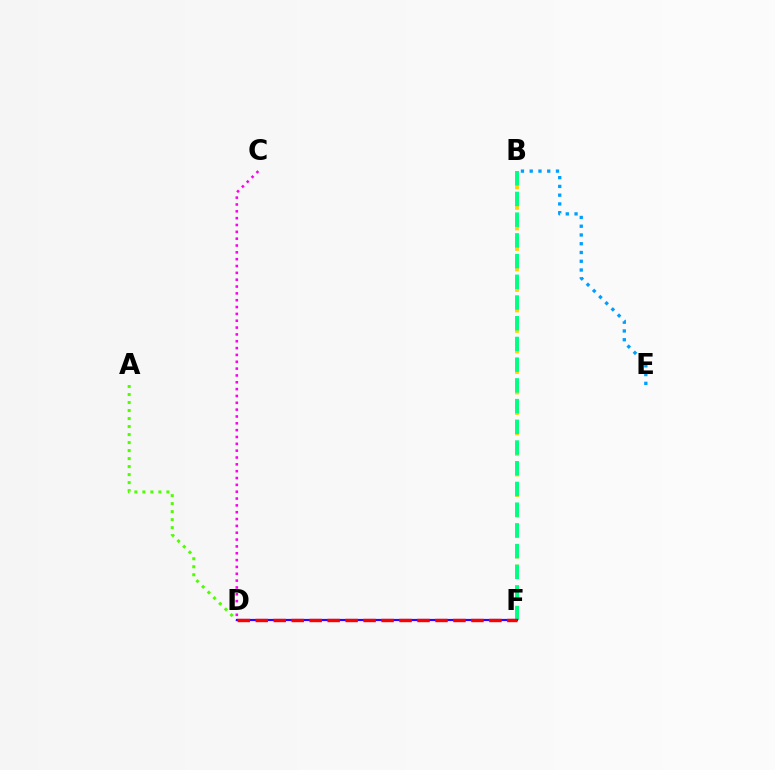{('A', 'D'): [{'color': '#4fff00', 'line_style': 'dotted', 'thickness': 2.18}], ('B', 'F'): [{'color': '#ffd500', 'line_style': 'dashed', 'thickness': 2.79}, {'color': '#00ff86', 'line_style': 'dashed', 'thickness': 2.81}], ('D', 'F'): [{'color': '#3700ff', 'line_style': 'solid', 'thickness': 1.57}, {'color': '#ff0000', 'line_style': 'dashed', 'thickness': 2.44}], ('C', 'D'): [{'color': '#ff00ed', 'line_style': 'dotted', 'thickness': 1.86}], ('B', 'E'): [{'color': '#009eff', 'line_style': 'dotted', 'thickness': 2.38}]}